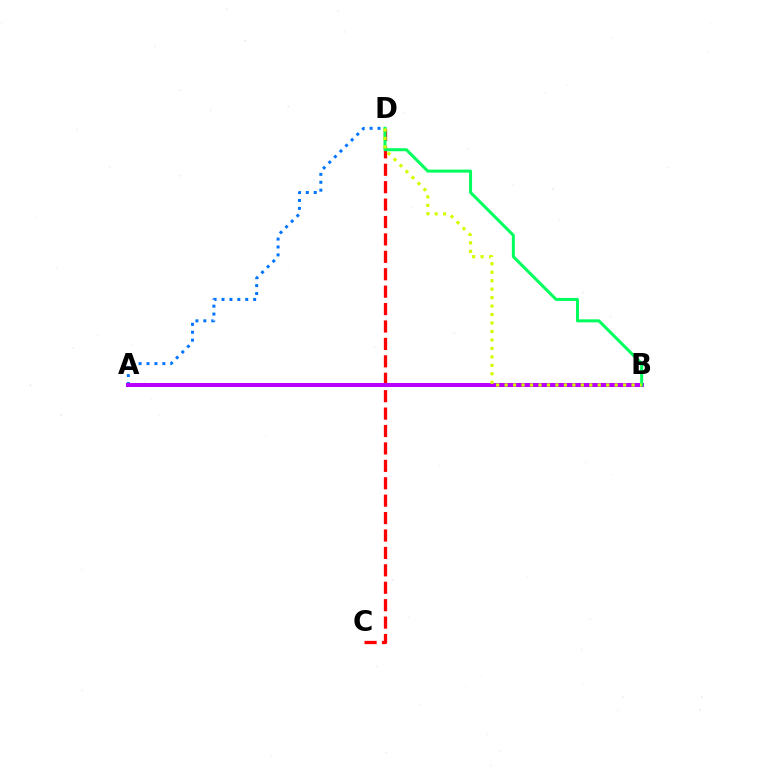{('C', 'D'): [{'color': '#ff0000', 'line_style': 'dashed', 'thickness': 2.37}], ('A', 'D'): [{'color': '#0074ff', 'line_style': 'dotted', 'thickness': 2.15}], ('A', 'B'): [{'color': '#b900ff', 'line_style': 'solid', 'thickness': 2.87}], ('B', 'D'): [{'color': '#00ff5c', 'line_style': 'solid', 'thickness': 2.16}, {'color': '#d1ff00', 'line_style': 'dotted', 'thickness': 2.3}]}